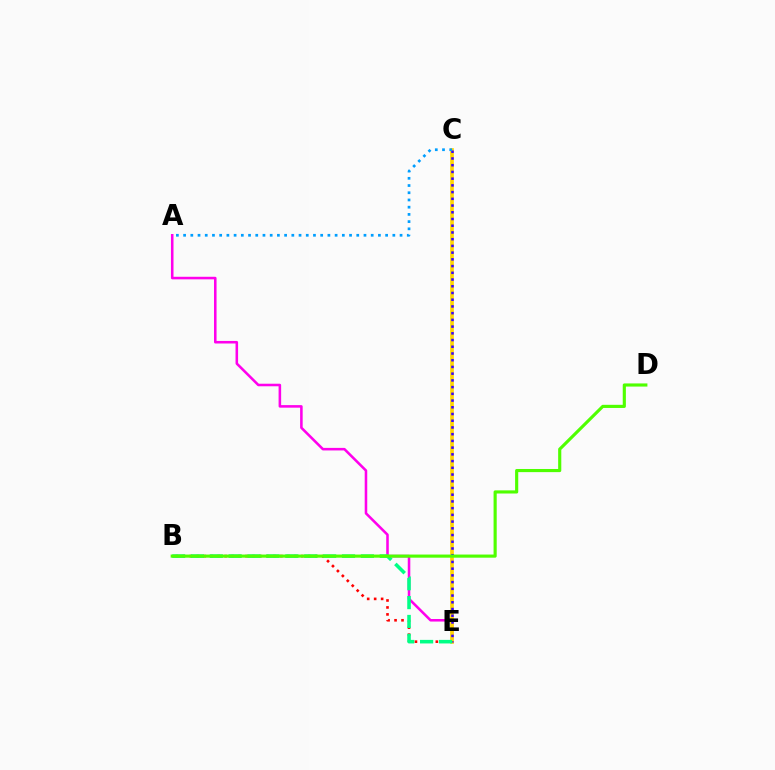{('A', 'E'): [{'color': '#ff00ed', 'line_style': 'solid', 'thickness': 1.84}], ('B', 'E'): [{'color': '#ff0000', 'line_style': 'dotted', 'thickness': 1.89}, {'color': '#00ff86', 'line_style': 'dashed', 'thickness': 2.57}], ('C', 'E'): [{'color': '#ffd500', 'line_style': 'solid', 'thickness': 2.65}, {'color': '#3700ff', 'line_style': 'dotted', 'thickness': 1.83}], ('B', 'D'): [{'color': '#4fff00', 'line_style': 'solid', 'thickness': 2.26}], ('A', 'C'): [{'color': '#009eff', 'line_style': 'dotted', 'thickness': 1.96}]}